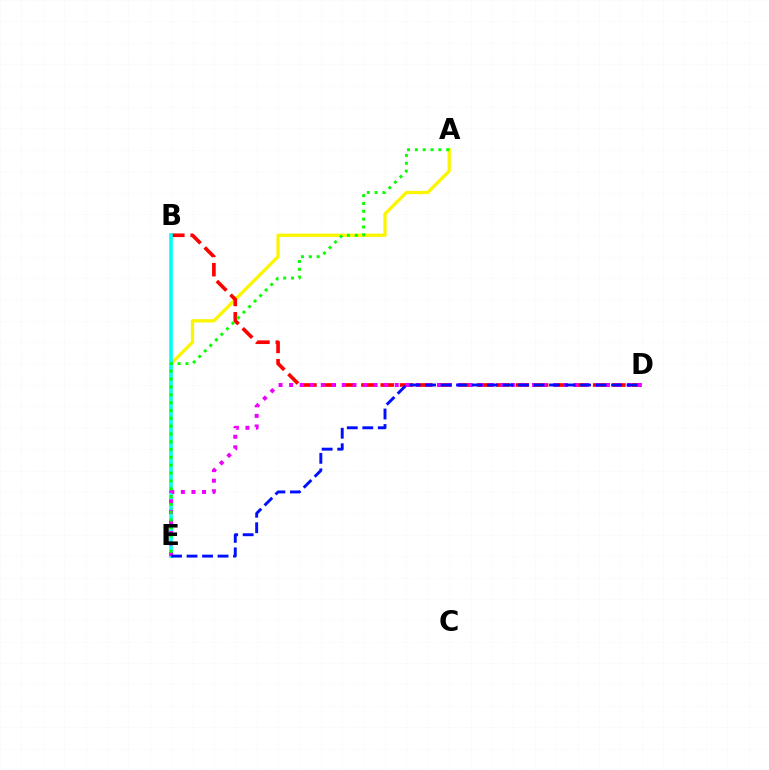{('A', 'E'): [{'color': '#fcf500', 'line_style': 'solid', 'thickness': 2.36}, {'color': '#08ff00', 'line_style': 'dotted', 'thickness': 2.13}], ('B', 'D'): [{'color': '#ff0000', 'line_style': 'dashed', 'thickness': 2.62}], ('B', 'E'): [{'color': '#00fff6', 'line_style': 'solid', 'thickness': 2.58}], ('D', 'E'): [{'color': '#ee00ff', 'line_style': 'dotted', 'thickness': 2.87}, {'color': '#0010ff', 'line_style': 'dashed', 'thickness': 2.11}]}